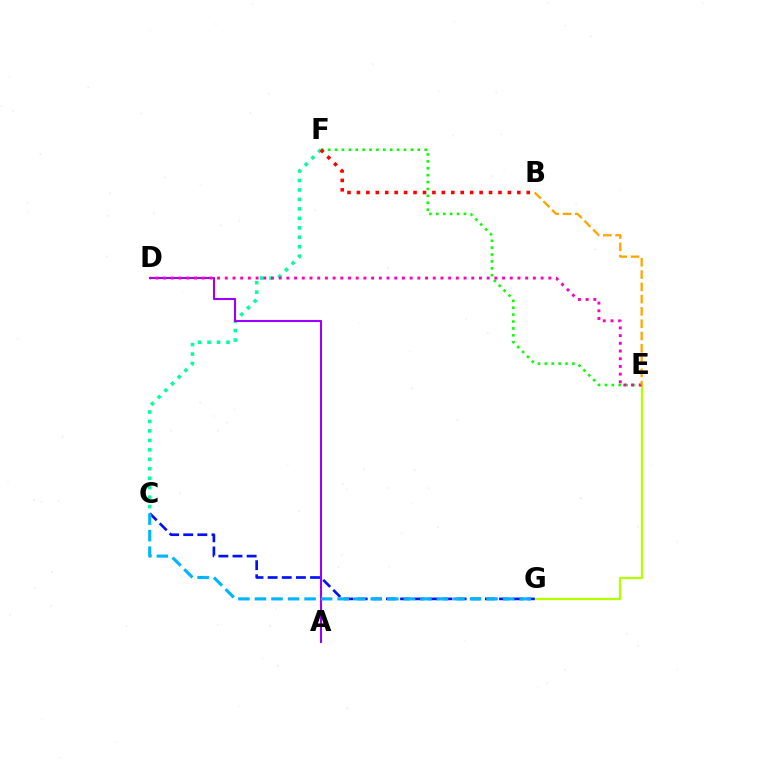{('E', 'F'): [{'color': '#08ff00', 'line_style': 'dotted', 'thickness': 1.87}], ('E', 'G'): [{'color': '#b3ff00', 'line_style': 'solid', 'thickness': 1.64}], ('C', 'G'): [{'color': '#0010ff', 'line_style': 'dashed', 'thickness': 1.92}, {'color': '#00b5ff', 'line_style': 'dashed', 'thickness': 2.25}], ('C', 'F'): [{'color': '#00ff9d', 'line_style': 'dotted', 'thickness': 2.57}], ('A', 'D'): [{'color': '#9b00ff', 'line_style': 'solid', 'thickness': 1.51}], ('D', 'E'): [{'color': '#ff00bd', 'line_style': 'dotted', 'thickness': 2.09}], ('B', 'E'): [{'color': '#ffa500', 'line_style': 'dashed', 'thickness': 1.67}], ('B', 'F'): [{'color': '#ff0000', 'line_style': 'dotted', 'thickness': 2.56}]}